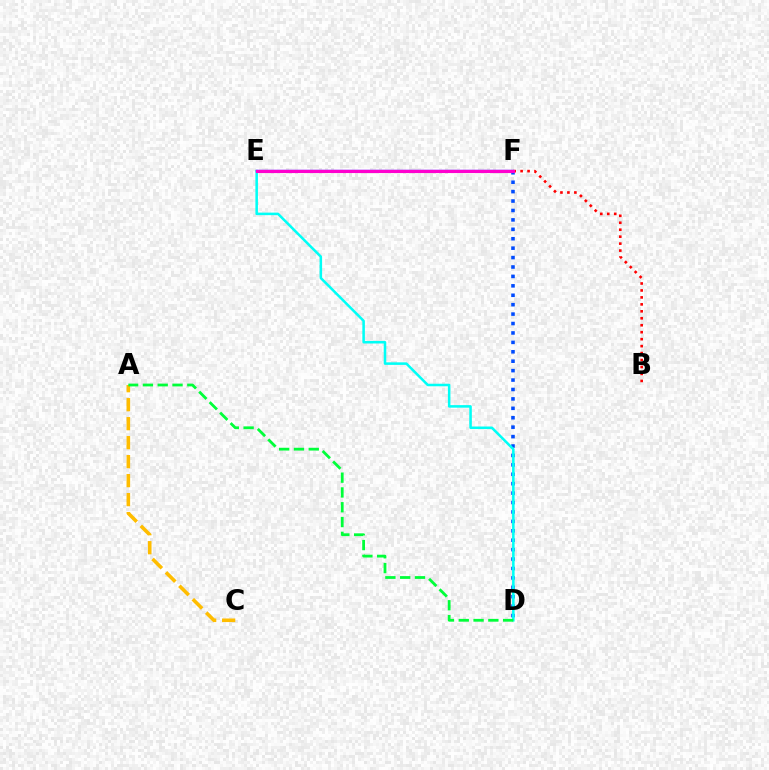{('A', 'C'): [{'color': '#ffbd00', 'line_style': 'dashed', 'thickness': 2.58}], ('B', 'F'): [{'color': '#ff0000', 'line_style': 'dotted', 'thickness': 1.89}], ('D', 'F'): [{'color': '#004bff', 'line_style': 'dotted', 'thickness': 2.56}], ('D', 'E'): [{'color': '#00fff6', 'line_style': 'solid', 'thickness': 1.83}], ('A', 'D'): [{'color': '#00ff39', 'line_style': 'dashed', 'thickness': 2.01}], ('E', 'F'): [{'color': '#7200ff', 'line_style': 'solid', 'thickness': 1.76}, {'color': '#84ff00', 'line_style': 'dotted', 'thickness': 1.92}, {'color': '#ff00cf', 'line_style': 'solid', 'thickness': 2.23}]}